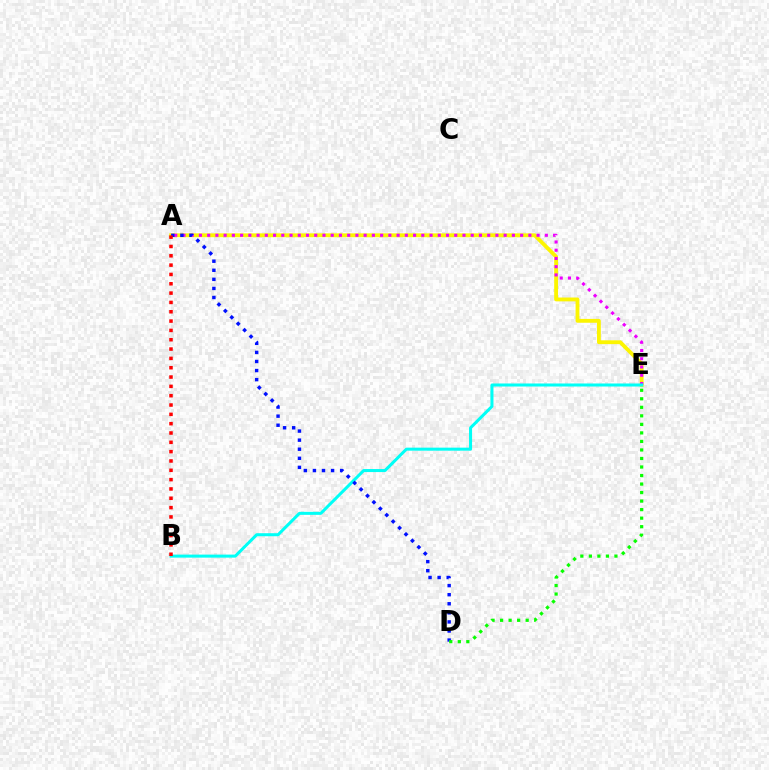{('A', 'E'): [{'color': '#fcf500', 'line_style': 'solid', 'thickness': 2.77}, {'color': '#ee00ff', 'line_style': 'dotted', 'thickness': 2.24}], ('B', 'E'): [{'color': '#00fff6', 'line_style': 'solid', 'thickness': 2.18}], ('A', 'D'): [{'color': '#0010ff', 'line_style': 'dotted', 'thickness': 2.47}], ('A', 'B'): [{'color': '#ff0000', 'line_style': 'dotted', 'thickness': 2.53}], ('D', 'E'): [{'color': '#08ff00', 'line_style': 'dotted', 'thickness': 2.32}]}